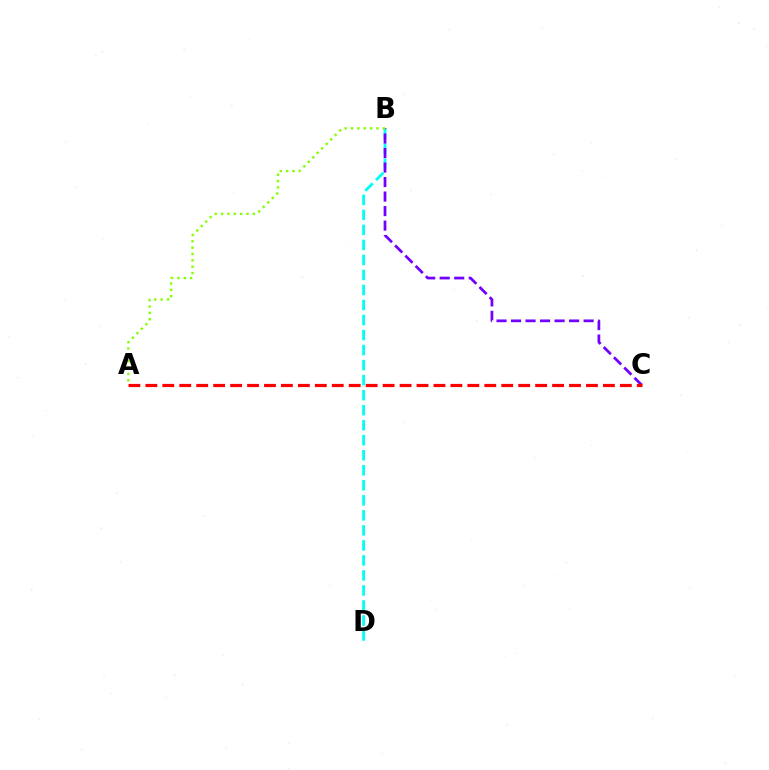{('B', 'D'): [{'color': '#00fff6', 'line_style': 'dashed', 'thickness': 2.04}], ('B', 'C'): [{'color': '#7200ff', 'line_style': 'dashed', 'thickness': 1.97}], ('A', 'C'): [{'color': '#ff0000', 'line_style': 'dashed', 'thickness': 2.3}], ('A', 'B'): [{'color': '#84ff00', 'line_style': 'dotted', 'thickness': 1.73}]}